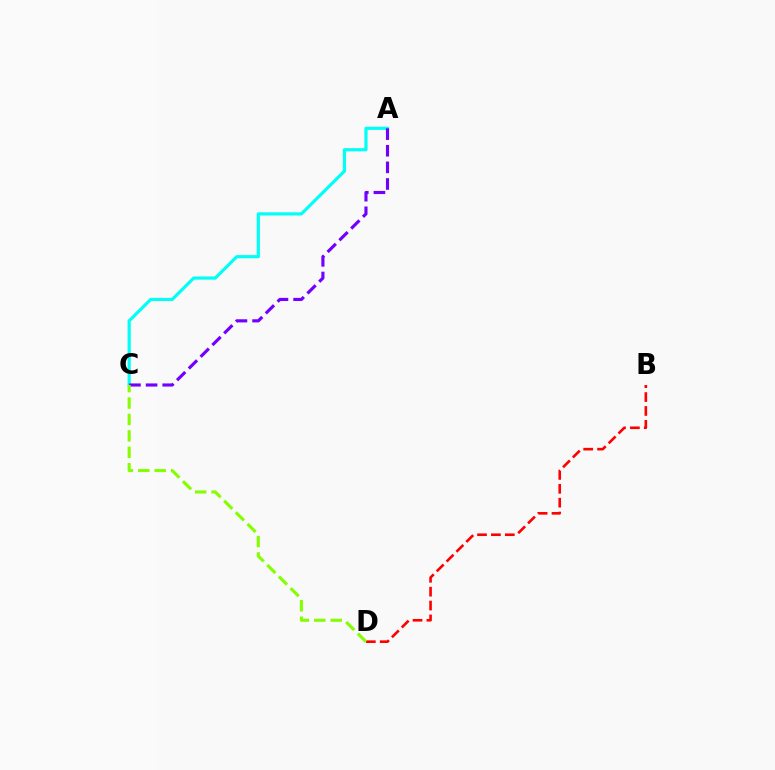{('B', 'D'): [{'color': '#ff0000', 'line_style': 'dashed', 'thickness': 1.89}], ('A', 'C'): [{'color': '#00fff6', 'line_style': 'solid', 'thickness': 2.29}, {'color': '#7200ff', 'line_style': 'dashed', 'thickness': 2.26}], ('C', 'D'): [{'color': '#84ff00', 'line_style': 'dashed', 'thickness': 2.23}]}